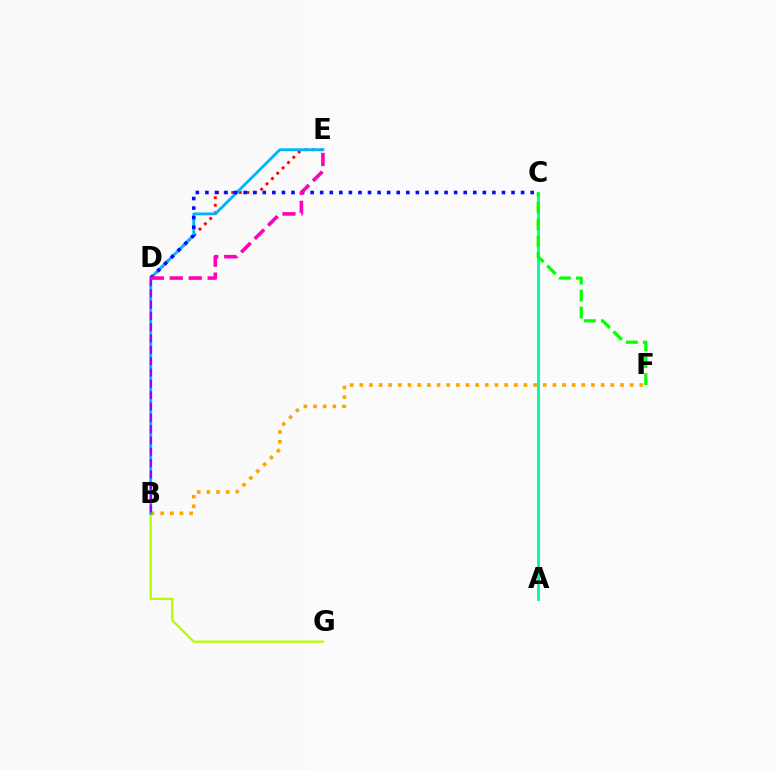{('A', 'C'): [{'color': '#00ff9d', 'line_style': 'solid', 'thickness': 2.1}], ('C', 'F'): [{'color': '#08ff00', 'line_style': 'dashed', 'thickness': 2.3}], ('B', 'F'): [{'color': '#ffa500', 'line_style': 'dotted', 'thickness': 2.62}], ('B', 'G'): [{'color': '#b3ff00', 'line_style': 'solid', 'thickness': 1.65}], ('D', 'E'): [{'color': '#ff0000', 'line_style': 'dotted', 'thickness': 2.05}, {'color': '#ff00bd', 'line_style': 'dashed', 'thickness': 2.58}], ('B', 'E'): [{'color': '#00b5ff', 'line_style': 'solid', 'thickness': 2.05}], ('C', 'D'): [{'color': '#0010ff', 'line_style': 'dotted', 'thickness': 2.6}], ('B', 'D'): [{'color': '#9b00ff', 'line_style': 'dashed', 'thickness': 1.54}]}